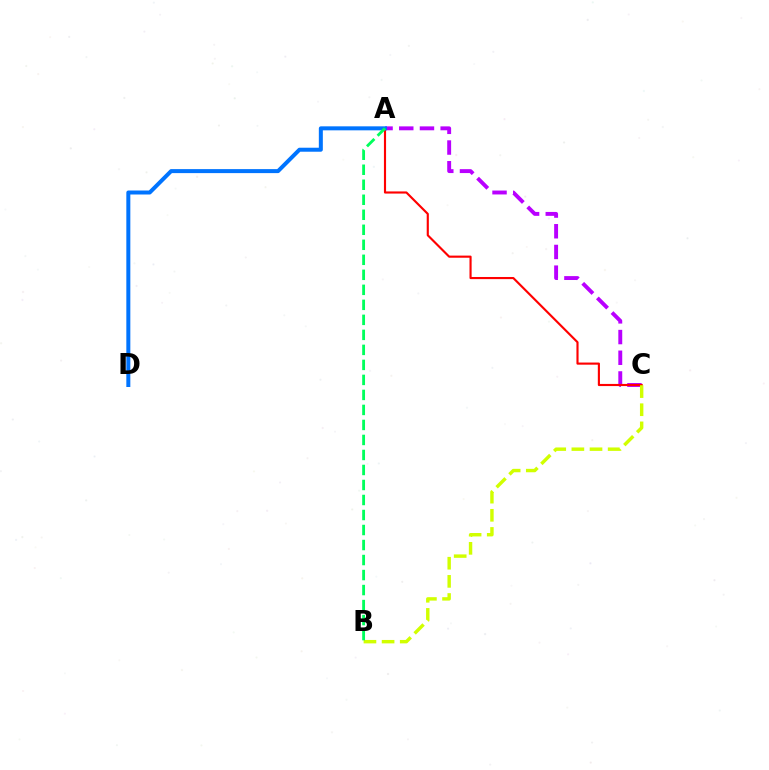{('A', 'C'): [{'color': '#b900ff', 'line_style': 'dashed', 'thickness': 2.81}, {'color': '#ff0000', 'line_style': 'solid', 'thickness': 1.54}], ('A', 'D'): [{'color': '#0074ff', 'line_style': 'solid', 'thickness': 2.88}], ('B', 'C'): [{'color': '#d1ff00', 'line_style': 'dashed', 'thickness': 2.46}], ('A', 'B'): [{'color': '#00ff5c', 'line_style': 'dashed', 'thickness': 2.04}]}